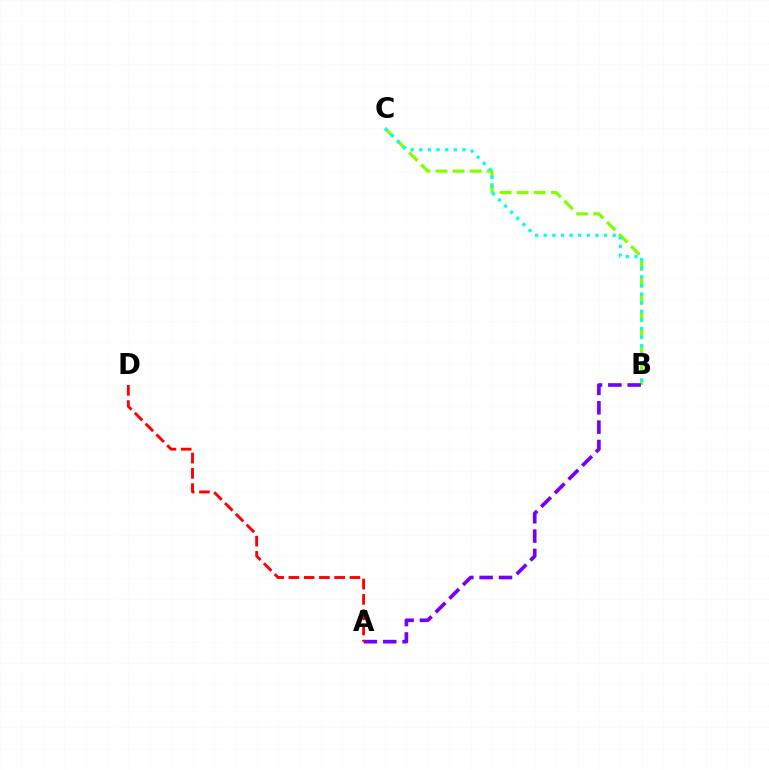{('B', 'C'): [{'color': '#84ff00', 'line_style': 'dashed', 'thickness': 2.32}, {'color': '#00fff6', 'line_style': 'dotted', 'thickness': 2.34}], ('A', 'B'): [{'color': '#7200ff', 'line_style': 'dashed', 'thickness': 2.63}], ('A', 'D'): [{'color': '#ff0000', 'line_style': 'dashed', 'thickness': 2.07}]}